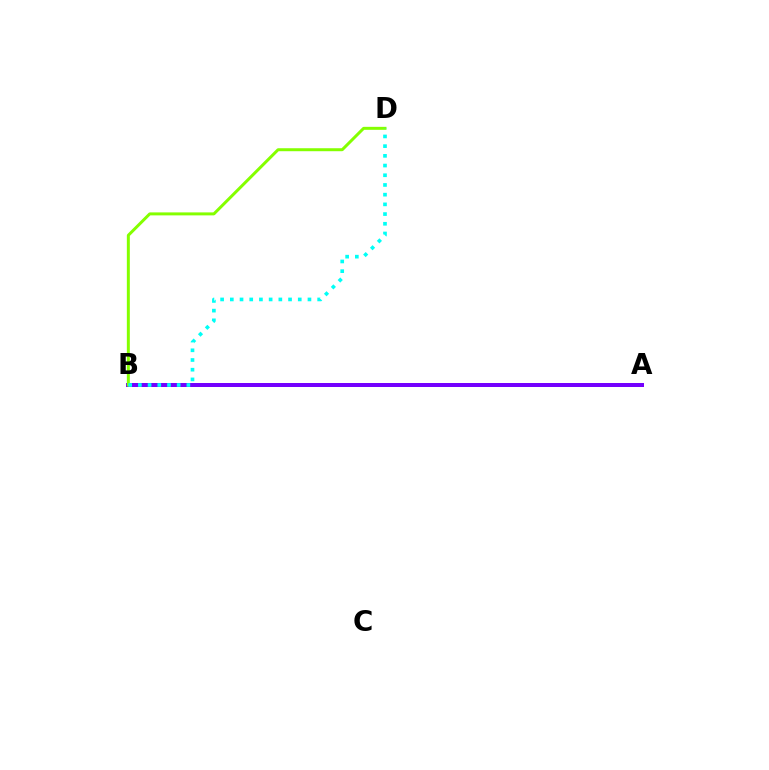{('A', 'B'): [{'color': '#ff0000', 'line_style': 'solid', 'thickness': 2.54}, {'color': '#7200ff', 'line_style': 'solid', 'thickness': 2.86}], ('B', 'D'): [{'color': '#84ff00', 'line_style': 'solid', 'thickness': 2.14}, {'color': '#00fff6', 'line_style': 'dotted', 'thickness': 2.64}]}